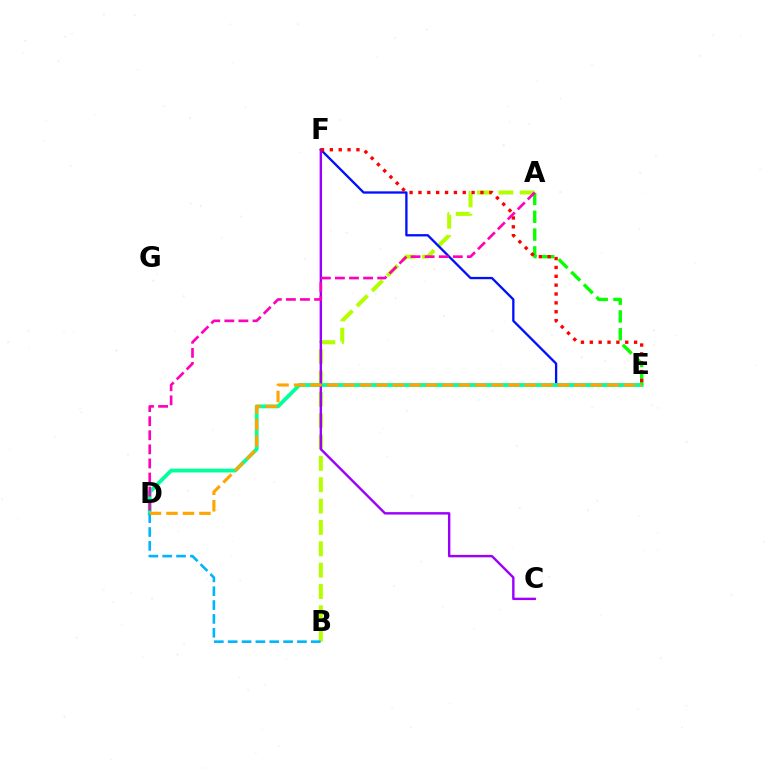{('A', 'B'): [{'color': '#b3ff00', 'line_style': 'dashed', 'thickness': 2.9}], ('E', 'F'): [{'color': '#0010ff', 'line_style': 'solid', 'thickness': 1.67}, {'color': '#ff0000', 'line_style': 'dotted', 'thickness': 2.41}], ('D', 'E'): [{'color': '#00ff9d', 'line_style': 'solid', 'thickness': 2.75}, {'color': '#ffa500', 'line_style': 'dashed', 'thickness': 2.24}], ('B', 'D'): [{'color': '#00b5ff', 'line_style': 'dashed', 'thickness': 1.88}], ('C', 'F'): [{'color': '#9b00ff', 'line_style': 'solid', 'thickness': 1.74}], ('A', 'E'): [{'color': '#08ff00', 'line_style': 'dashed', 'thickness': 2.42}], ('A', 'D'): [{'color': '#ff00bd', 'line_style': 'dashed', 'thickness': 1.91}]}